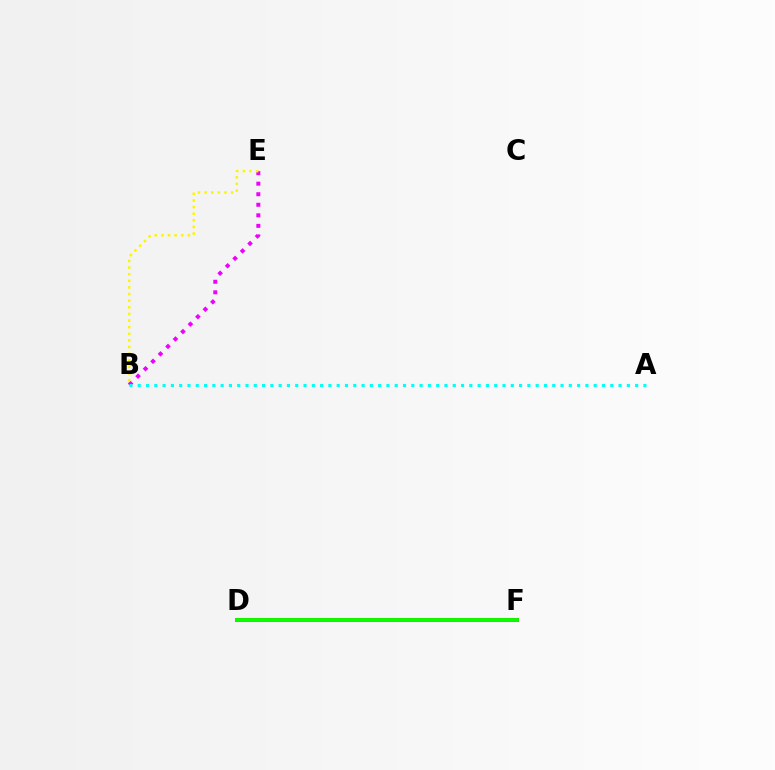{('B', 'E'): [{'color': '#ee00ff', 'line_style': 'dotted', 'thickness': 2.87}, {'color': '#fcf500', 'line_style': 'dotted', 'thickness': 1.8}], ('A', 'B'): [{'color': '#00fff6', 'line_style': 'dotted', 'thickness': 2.25}], ('D', 'F'): [{'color': '#0010ff', 'line_style': 'solid', 'thickness': 2.68}, {'color': '#ff0000', 'line_style': 'solid', 'thickness': 2.88}, {'color': '#08ff00', 'line_style': 'solid', 'thickness': 2.79}]}